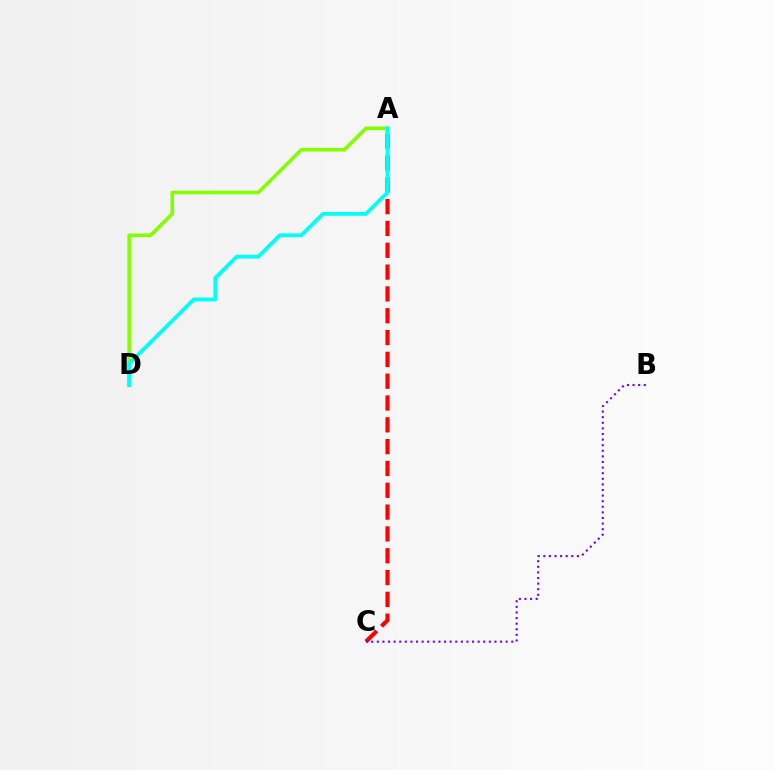{('A', 'D'): [{'color': '#84ff00', 'line_style': 'solid', 'thickness': 2.61}, {'color': '#00fff6', 'line_style': 'solid', 'thickness': 2.74}], ('A', 'C'): [{'color': '#ff0000', 'line_style': 'dashed', 'thickness': 2.96}], ('B', 'C'): [{'color': '#7200ff', 'line_style': 'dotted', 'thickness': 1.52}]}